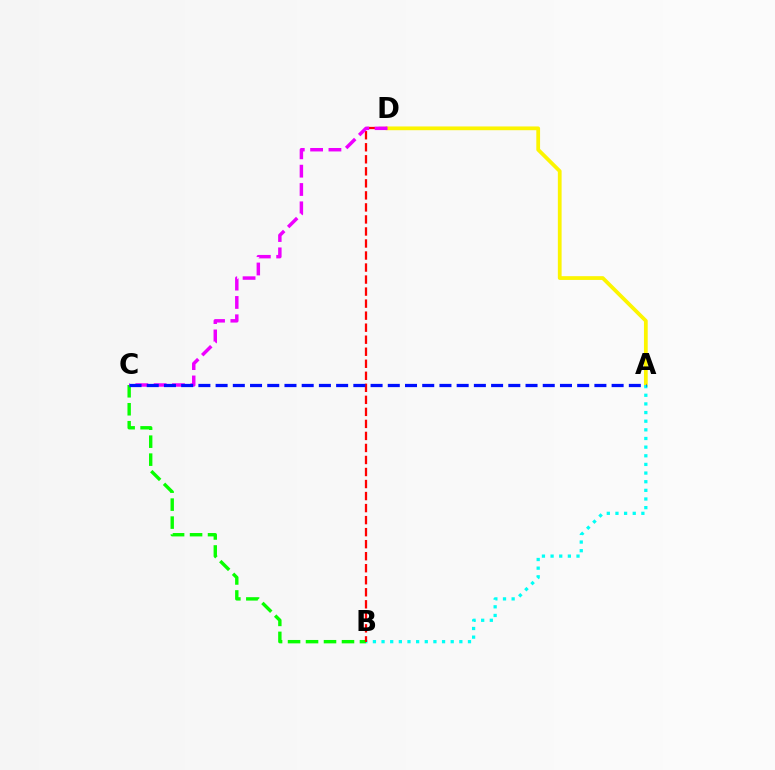{('B', 'C'): [{'color': '#08ff00', 'line_style': 'dashed', 'thickness': 2.44}], ('A', 'D'): [{'color': '#fcf500', 'line_style': 'solid', 'thickness': 2.71}], ('A', 'B'): [{'color': '#00fff6', 'line_style': 'dotted', 'thickness': 2.35}], ('B', 'D'): [{'color': '#ff0000', 'line_style': 'dashed', 'thickness': 1.63}], ('C', 'D'): [{'color': '#ee00ff', 'line_style': 'dashed', 'thickness': 2.49}], ('A', 'C'): [{'color': '#0010ff', 'line_style': 'dashed', 'thickness': 2.34}]}